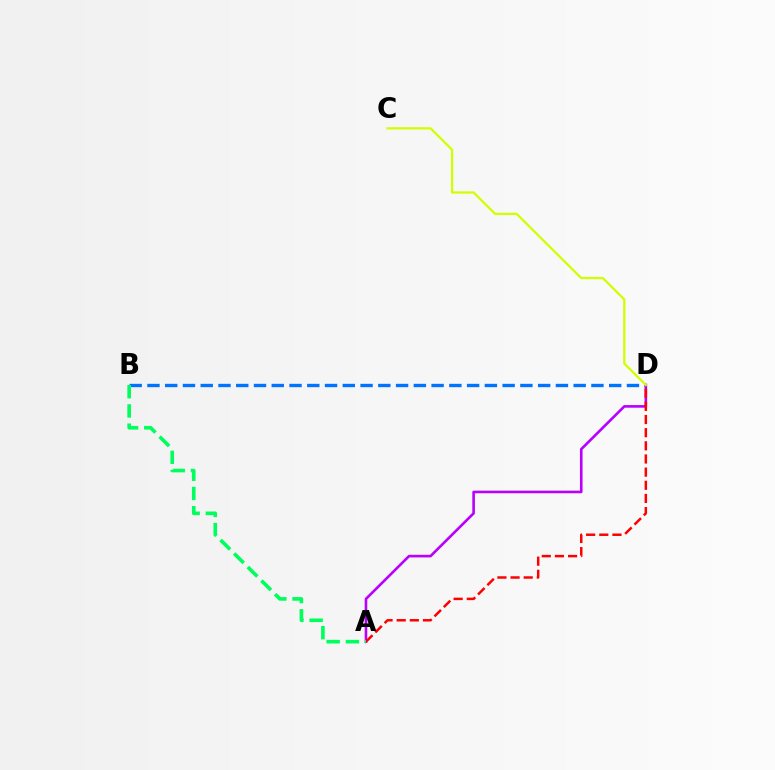{('B', 'D'): [{'color': '#0074ff', 'line_style': 'dashed', 'thickness': 2.41}], ('A', 'D'): [{'color': '#b900ff', 'line_style': 'solid', 'thickness': 1.89}, {'color': '#ff0000', 'line_style': 'dashed', 'thickness': 1.79}], ('C', 'D'): [{'color': '#d1ff00', 'line_style': 'solid', 'thickness': 1.62}], ('A', 'B'): [{'color': '#00ff5c', 'line_style': 'dashed', 'thickness': 2.61}]}